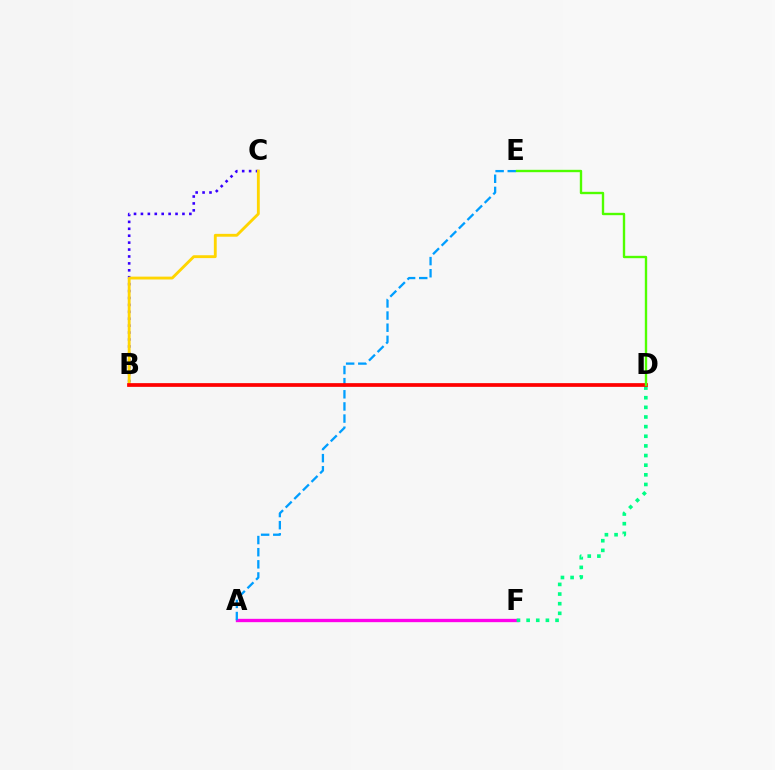{('A', 'F'): [{'color': '#ff00ed', 'line_style': 'solid', 'thickness': 2.4}], ('B', 'C'): [{'color': '#3700ff', 'line_style': 'dotted', 'thickness': 1.88}, {'color': '#ffd500', 'line_style': 'solid', 'thickness': 2.06}], ('D', 'F'): [{'color': '#00ff86', 'line_style': 'dotted', 'thickness': 2.62}], ('A', 'E'): [{'color': '#009eff', 'line_style': 'dashed', 'thickness': 1.65}], ('B', 'D'): [{'color': '#ff0000', 'line_style': 'solid', 'thickness': 2.68}], ('D', 'E'): [{'color': '#4fff00', 'line_style': 'solid', 'thickness': 1.71}]}